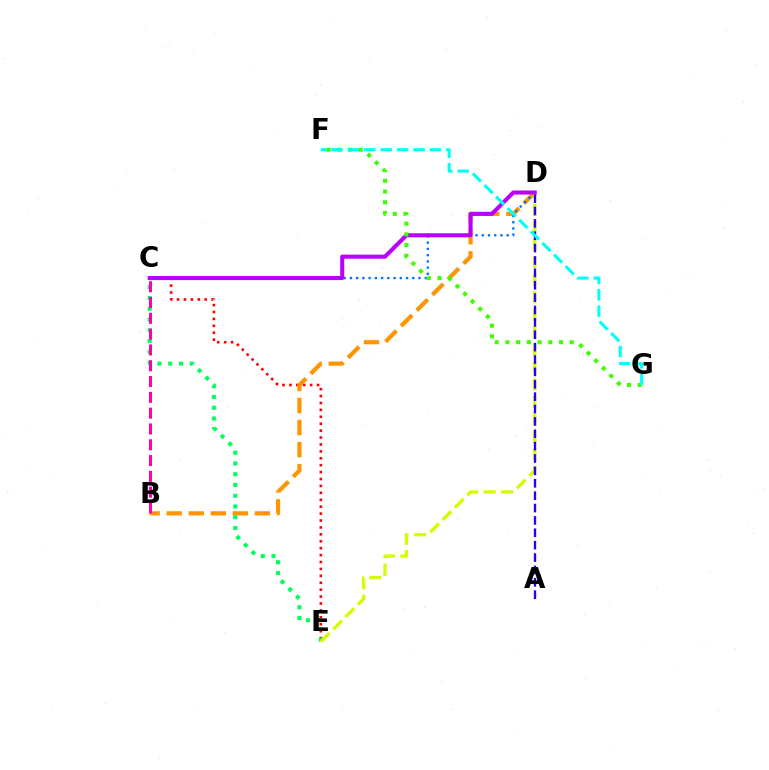{('C', 'E'): [{'color': '#ff0000', 'line_style': 'dotted', 'thickness': 1.88}, {'color': '#00ff5c', 'line_style': 'dotted', 'thickness': 2.92}], ('B', 'D'): [{'color': '#ff9400', 'line_style': 'dashed', 'thickness': 3.0}], ('C', 'D'): [{'color': '#0074ff', 'line_style': 'dotted', 'thickness': 1.69}, {'color': '#b900ff', 'line_style': 'solid', 'thickness': 2.93}], ('D', 'E'): [{'color': '#d1ff00', 'line_style': 'dashed', 'thickness': 2.38}], ('A', 'D'): [{'color': '#2500ff', 'line_style': 'dashed', 'thickness': 1.68}], ('B', 'C'): [{'color': '#ff00ac', 'line_style': 'dashed', 'thickness': 2.15}], ('F', 'G'): [{'color': '#3dff00', 'line_style': 'dotted', 'thickness': 2.91}, {'color': '#00fff6', 'line_style': 'dashed', 'thickness': 2.23}]}